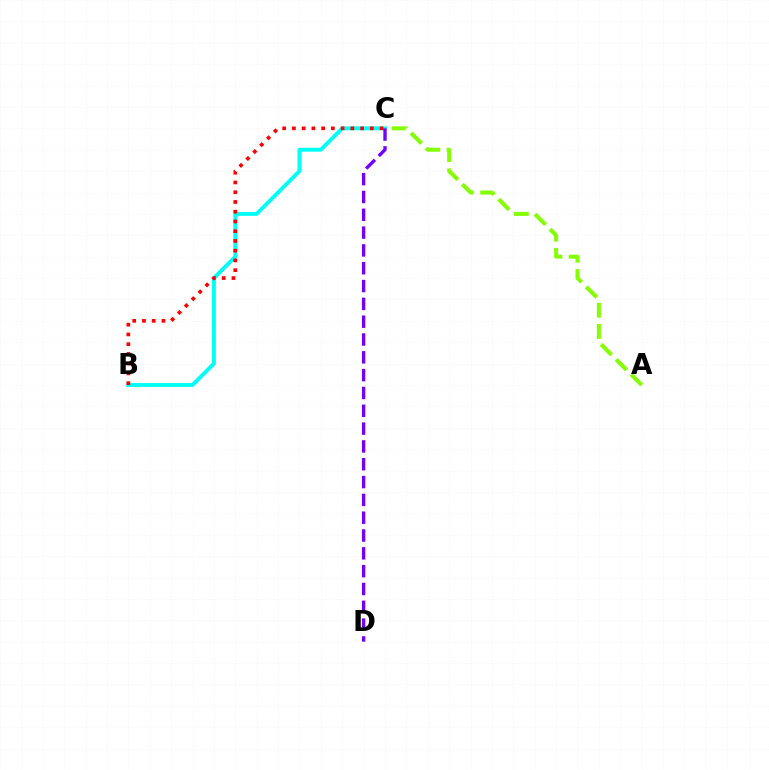{('B', 'C'): [{'color': '#00fff6', 'line_style': 'solid', 'thickness': 2.82}, {'color': '#ff0000', 'line_style': 'dotted', 'thickness': 2.65}], ('A', 'C'): [{'color': '#84ff00', 'line_style': 'dashed', 'thickness': 2.89}], ('C', 'D'): [{'color': '#7200ff', 'line_style': 'dashed', 'thickness': 2.42}]}